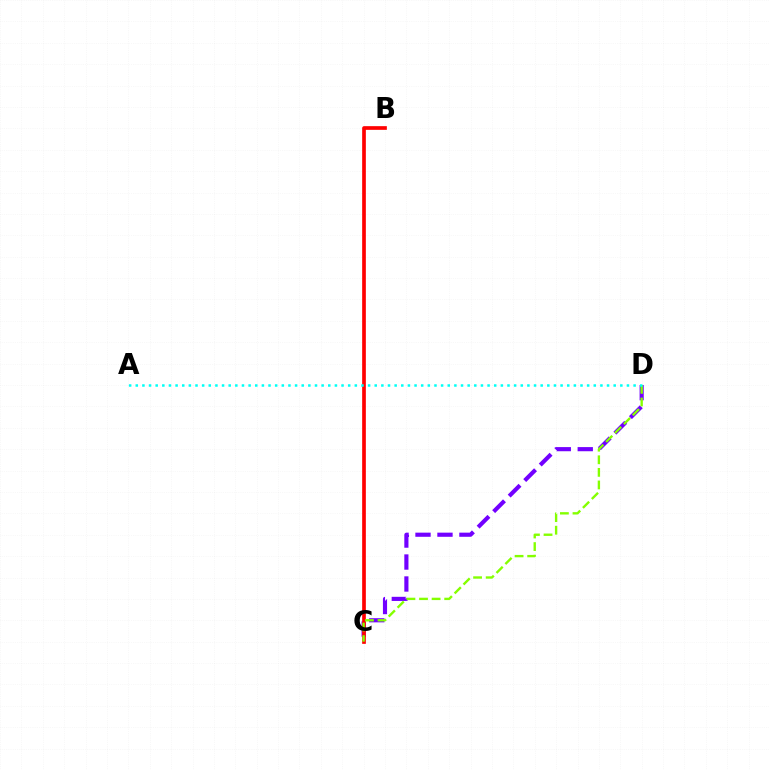{('C', 'D'): [{'color': '#7200ff', 'line_style': 'dashed', 'thickness': 2.98}, {'color': '#84ff00', 'line_style': 'dashed', 'thickness': 1.71}], ('B', 'C'): [{'color': '#ff0000', 'line_style': 'solid', 'thickness': 2.65}], ('A', 'D'): [{'color': '#00fff6', 'line_style': 'dotted', 'thickness': 1.8}]}